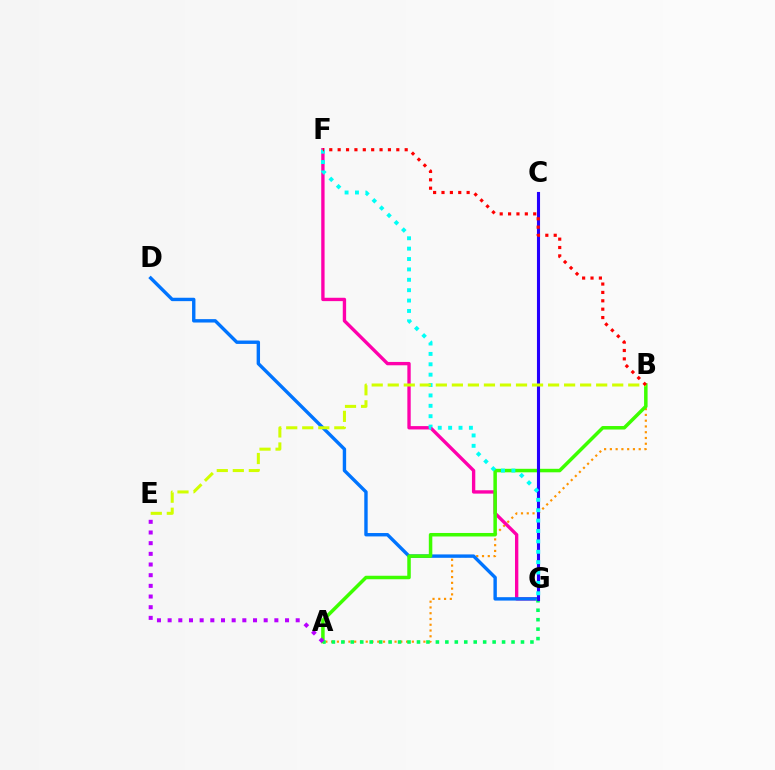{('A', 'B'): [{'color': '#ff9400', 'line_style': 'dotted', 'thickness': 1.57}, {'color': '#3dff00', 'line_style': 'solid', 'thickness': 2.52}], ('F', 'G'): [{'color': '#ff00ac', 'line_style': 'solid', 'thickness': 2.41}, {'color': '#00fff6', 'line_style': 'dotted', 'thickness': 2.82}], ('D', 'G'): [{'color': '#0074ff', 'line_style': 'solid', 'thickness': 2.44}], ('A', 'G'): [{'color': '#00ff5c', 'line_style': 'dotted', 'thickness': 2.57}], ('C', 'G'): [{'color': '#2500ff', 'line_style': 'solid', 'thickness': 2.23}], ('B', 'E'): [{'color': '#d1ff00', 'line_style': 'dashed', 'thickness': 2.18}], ('B', 'F'): [{'color': '#ff0000', 'line_style': 'dotted', 'thickness': 2.28}], ('A', 'E'): [{'color': '#b900ff', 'line_style': 'dotted', 'thickness': 2.9}]}